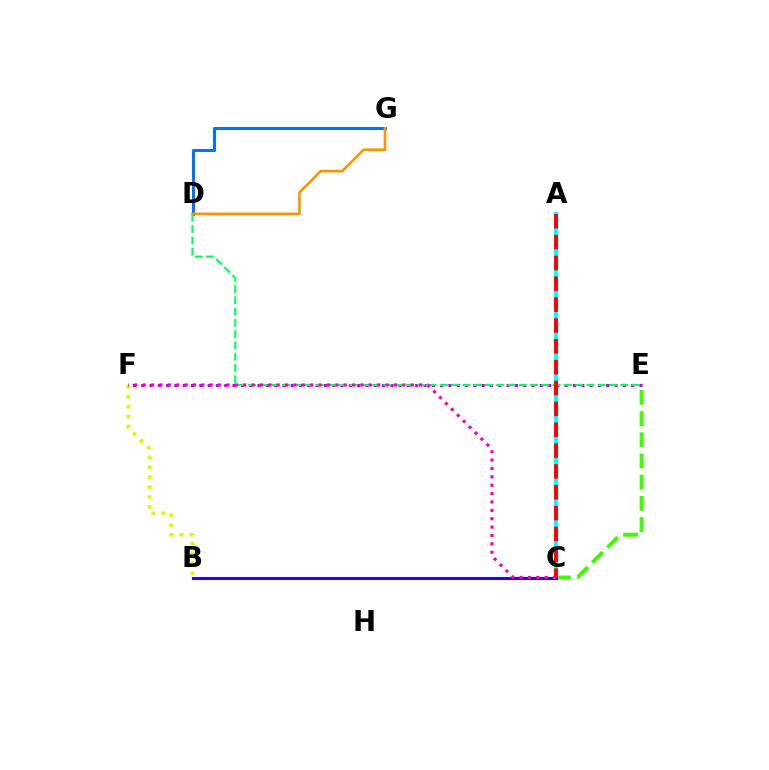{('A', 'C'): [{'color': '#00fff6', 'line_style': 'solid', 'thickness': 2.95}, {'color': '#ff0000', 'line_style': 'dashed', 'thickness': 2.83}], ('D', 'G'): [{'color': '#0074ff', 'line_style': 'solid', 'thickness': 2.2}, {'color': '#ff9400', 'line_style': 'solid', 'thickness': 1.9}], ('B', 'F'): [{'color': '#d1ff00', 'line_style': 'dotted', 'thickness': 2.7}], ('C', 'E'): [{'color': '#3dff00', 'line_style': 'dashed', 'thickness': 2.88}], ('B', 'C'): [{'color': '#2500ff', 'line_style': 'solid', 'thickness': 2.21}], ('E', 'F'): [{'color': '#b900ff', 'line_style': 'dotted', 'thickness': 2.26}], ('D', 'E'): [{'color': '#00ff5c', 'line_style': 'dashed', 'thickness': 1.53}], ('C', 'F'): [{'color': '#ff00ac', 'line_style': 'dotted', 'thickness': 2.28}]}